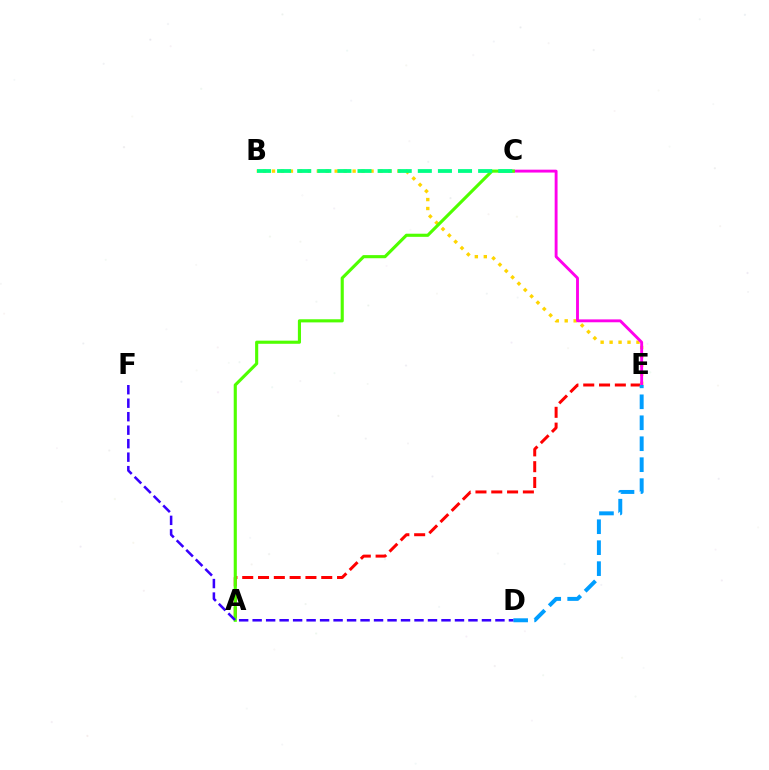{('A', 'E'): [{'color': '#ff0000', 'line_style': 'dashed', 'thickness': 2.15}], ('B', 'E'): [{'color': '#ffd500', 'line_style': 'dotted', 'thickness': 2.43}], ('C', 'E'): [{'color': '#ff00ed', 'line_style': 'solid', 'thickness': 2.08}], ('A', 'C'): [{'color': '#4fff00', 'line_style': 'solid', 'thickness': 2.25}], ('B', 'C'): [{'color': '#00ff86', 'line_style': 'dashed', 'thickness': 2.73}], ('D', 'E'): [{'color': '#009eff', 'line_style': 'dashed', 'thickness': 2.85}], ('D', 'F'): [{'color': '#3700ff', 'line_style': 'dashed', 'thickness': 1.83}]}